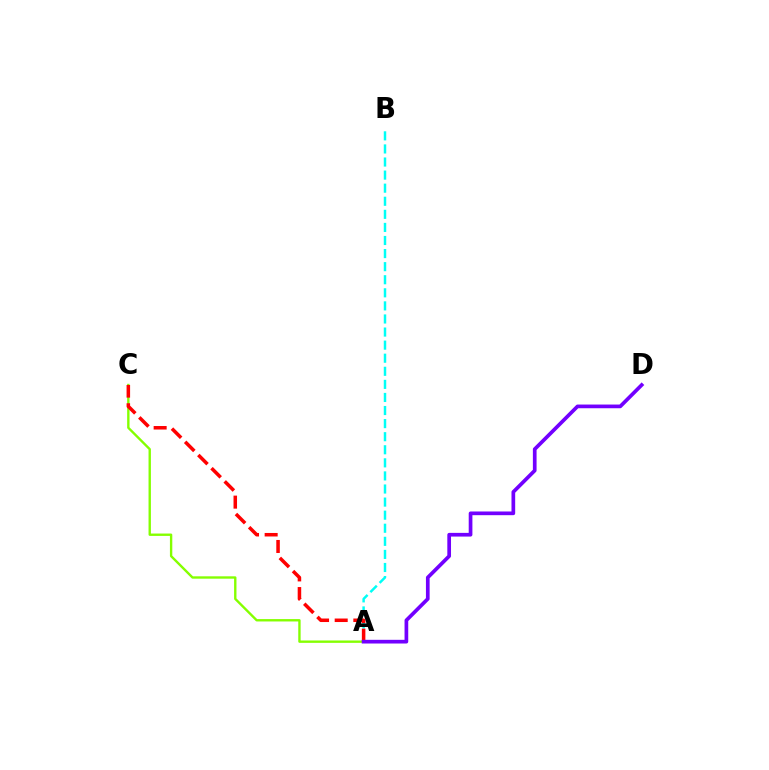{('A', 'B'): [{'color': '#00fff6', 'line_style': 'dashed', 'thickness': 1.78}], ('A', 'C'): [{'color': '#84ff00', 'line_style': 'solid', 'thickness': 1.71}, {'color': '#ff0000', 'line_style': 'dashed', 'thickness': 2.53}], ('A', 'D'): [{'color': '#7200ff', 'line_style': 'solid', 'thickness': 2.66}]}